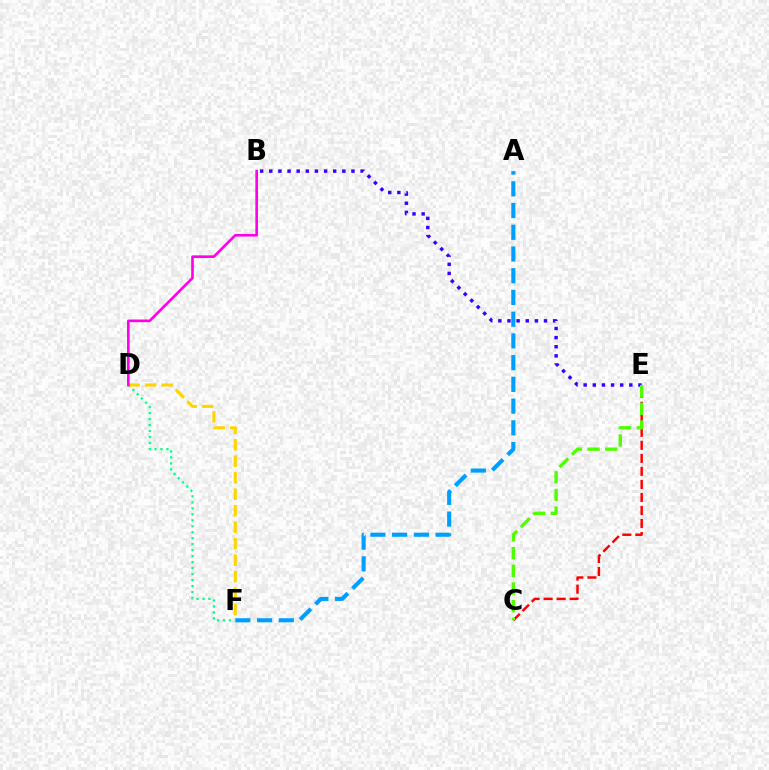{('A', 'F'): [{'color': '#009eff', 'line_style': 'dashed', 'thickness': 2.95}], ('D', 'F'): [{'color': '#00ff86', 'line_style': 'dotted', 'thickness': 1.62}, {'color': '#ffd500', 'line_style': 'dashed', 'thickness': 2.24}], ('B', 'E'): [{'color': '#3700ff', 'line_style': 'dotted', 'thickness': 2.48}], ('C', 'E'): [{'color': '#ff0000', 'line_style': 'dashed', 'thickness': 1.77}, {'color': '#4fff00', 'line_style': 'dashed', 'thickness': 2.4}], ('B', 'D'): [{'color': '#ff00ed', 'line_style': 'solid', 'thickness': 1.9}]}